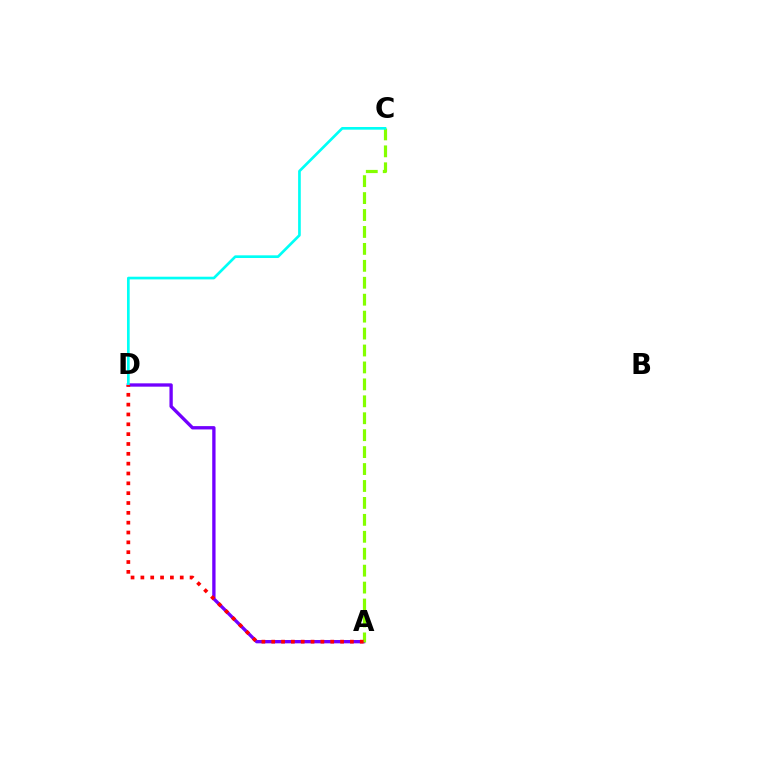{('A', 'D'): [{'color': '#7200ff', 'line_style': 'solid', 'thickness': 2.4}, {'color': '#ff0000', 'line_style': 'dotted', 'thickness': 2.67}], ('A', 'C'): [{'color': '#84ff00', 'line_style': 'dashed', 'thickness': 2.3}], ('C', 'D'): [{'color': '#00fff6', 'line_style': 'solid', 'thickness': 1.93}]}